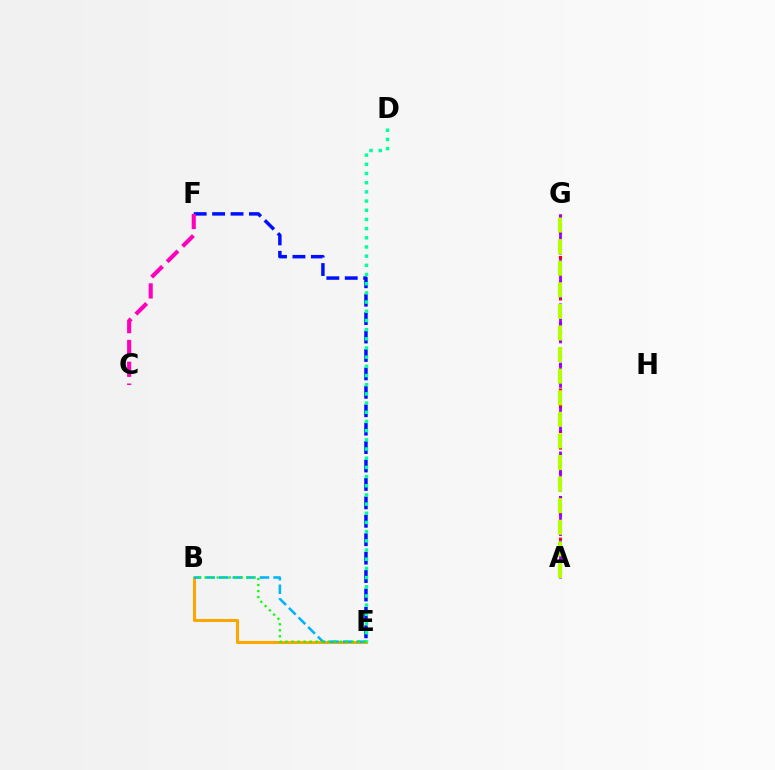{('B', 'E'): [{'color': '#ffa500', 'line_style': 'solid', 'thickness': 2.19}, {'color': '#00b5ff', 'line_style': 'dashed', 'thickness': 1.84}, {'color': '#08ff00', 'line_style': 'dotted', 'thickness': 1.64}], ('A', 'G'): [{'color': '#ff0000', 'line_style': 'dotted', 'thickness': 2.25}, {'color': '#9b00ff', 'line_style': 'dashed', 'thickness': 2.01}, {'color': '#b3ff00', 'line_style': 'dashed', 'thickness': 2.93}], ('E', 'F'): [{'color': '#0010ff', 'line_style': 'dashed', 'thickness': 2.5}], ('C', 'F'): [{'color': '#ff00bd', 'line_style': 'dashed', 'thickness': 2.97}], ('D', 'E'): [{'color': '#00ff9d', 'line_style': 'dotted', 'thickness': 2.5}]}